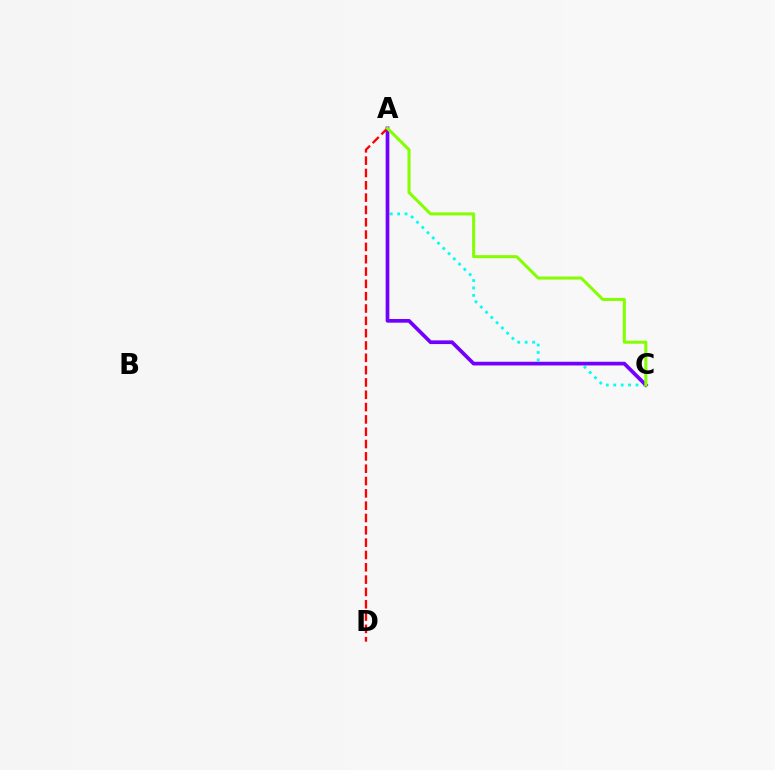{('A', 'C'): [{'color': '#00fff6', 'line_style': 'dotted', 'thickness': 2.02}, {'color': '#7200ff', 'line_style': 'solid', 'thickness': 2.66}, {'color': '#84ff00', 'line_style': 'solid', 'thickness': 2.18}], ('A', 'D'): [{'color': '#ff0000', 'line_style': 'dashed', 'thickness': 1.67}]}